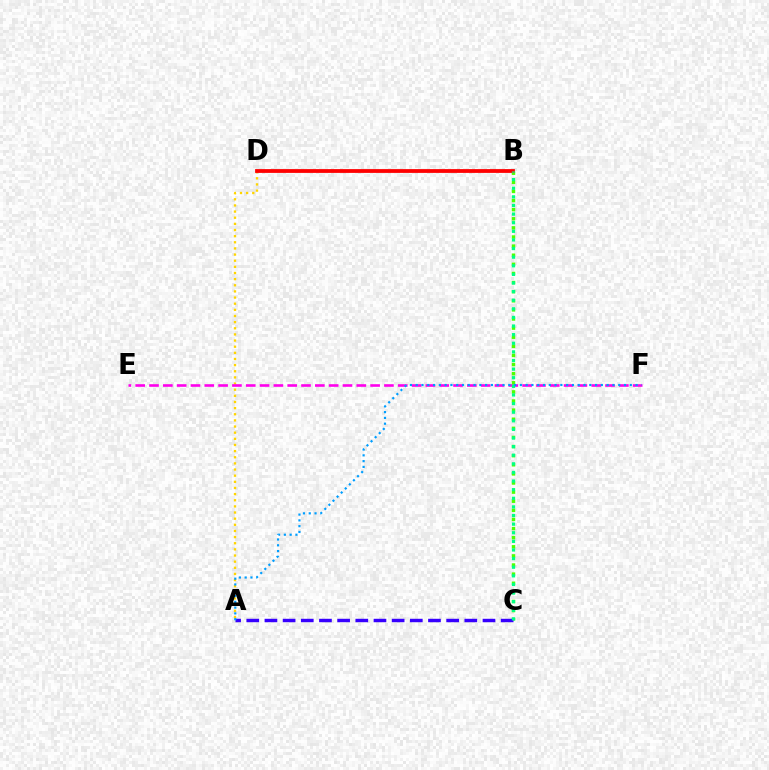{('A', 'D'): [{'color': '#ffd500', 'line_style': 'dotted', 'thickness': 1.67}], ('E', 'F'): [{'color': '#ff00ed', 'line_style': 'dashed', 'thickness': 1.88}], ('B', 'C'): [{'color': '#4fff00', 'line_style': 'dotted', 'thickness': 2.48}, {'color': '#00ff86', 'line_style': 'dotted', 'thickness': 2.34}], ('B', 'D'): [{'color': '#ff0000', 'line_style': 'solid', 'thickness': 2.73}], ('A', 'C'): [{'color': '#3700ff', 'line_style': 'dashed', 'thickness': 2.47}], ('A', 'F'): [{'color': '#009eff', 'line_style': 'dotted', 'thickness': 1.57}]}